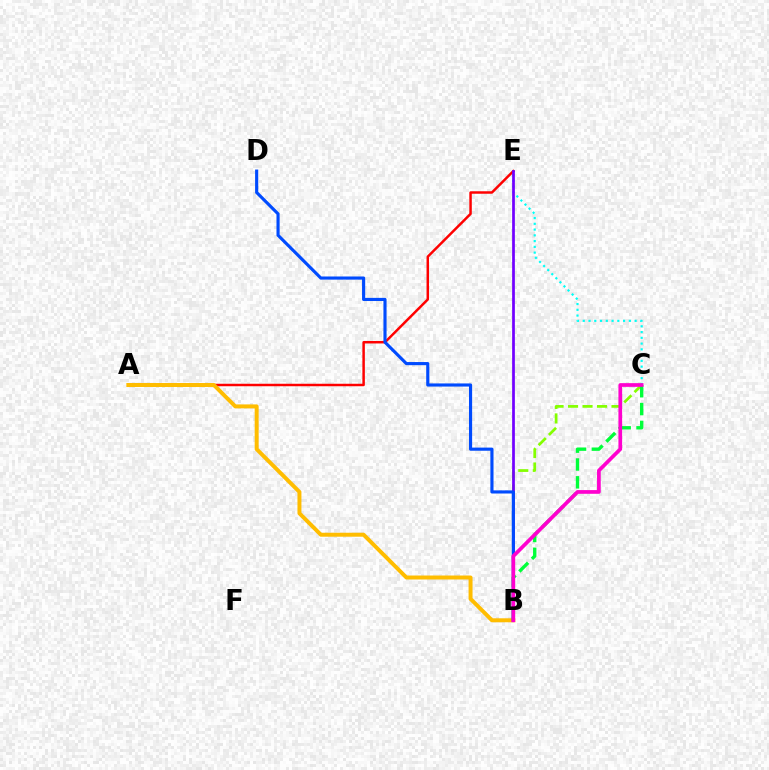{('A', 'E'): [{'color': '#ff0000', 'line_style': 'solid', 'thickness': 1.78}], ('B', 'C'): [{'color': '#84ff00', 'line_style': 'dashed', 'thickness': 1.97}, {'color': '#00ff39', 'line_style': 'dashed', 'thickness': 2.42}, {'color': '#ff00cf', 'line_style': 'solid', 'thickness': 2.67}], ('A', 'B'): [{'color': '#ffbd00', 'line_style': 'solid', 'thickness': 2.85}], ('C', 'E'): [{'color': '#00fff6', 'line_style': 'dotted', 'thickness': 1.57}], ('B', 'E'): [{'color': '#7200ff', 'line_style': 'solid', 'thickness': 1.96}], ('B', 'D'): [{'color': '#004bff', 'line_style': 'solid', 'thickness': 2.26}]}